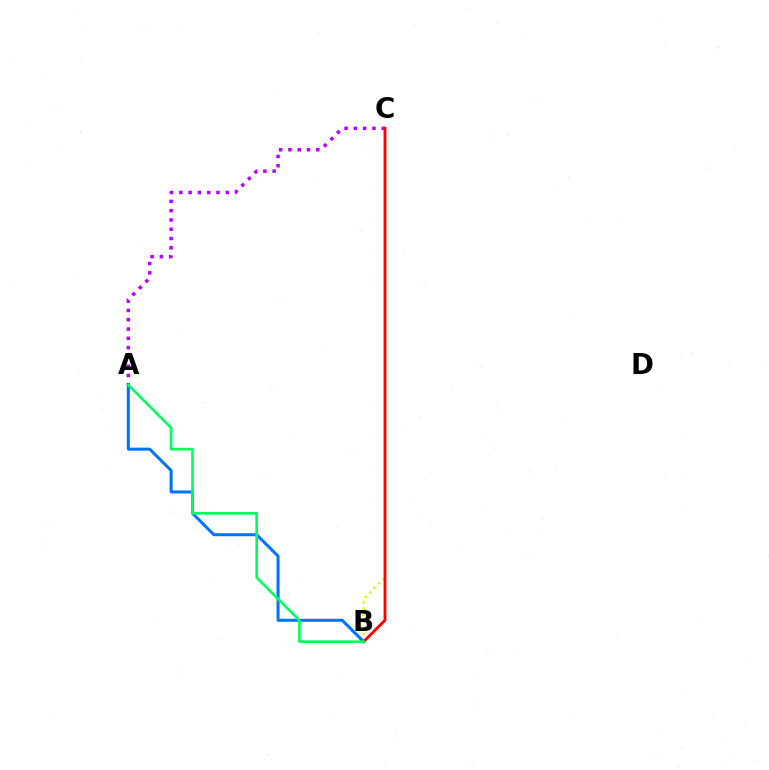{('B', 'C'): [{'color': '#d1ff00', 'line_style': 'dotted', 'thickness': 1.73}, {'color': '#ff0000', 'line_style': 'solid', 'thickness': 2.06}], ('A', 'C'): [{'color': '#b900ff', 'line_style': 'dotted', 'thickness': 2.52}], ('A', 'B'): [{'color': '#0074ff', 'line_style': 'solid', 'thickness': 2.18}, {'color': '#00ff5c', 'line_style': 'solid', 'thickness': 1.92}]}